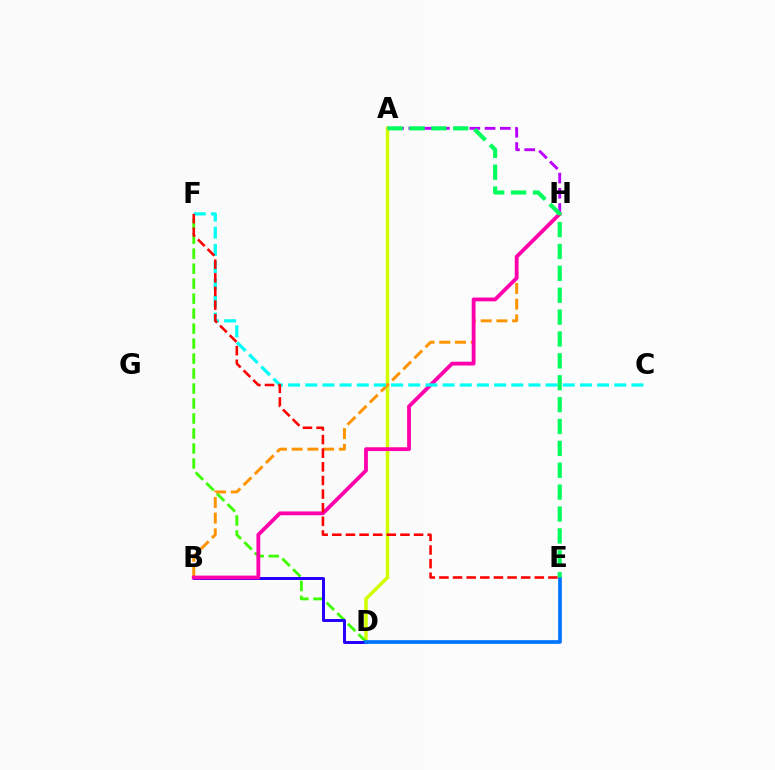{('A', 'D'): [{'color': '#d1ff00', 'line_style': 'solid', 'thickness': 2.55}], ('D', 'F'): [{'color': '#3dff00', 'line_style': 'dashed', 'thickness': 2.04}], ('B', 'D'): [{'color': '#2500ff', 'line_style': 'solid', 'thickness': 2.15}], ('B', 'H'): [{'color': '#ff9400', 'line_style': 'dashed', 'thickness': 2.13}, {'color': '#ff00ac', 'line_style': 'solid', 'thickness': 2.74}], ('C', 'F'): [{'color': '#00fff6', 'line_style': 'dashed', 'thickness': 2.33}], ('A', 'H'): [{'color': '#b900ff', 'line_style': 'dashed', 'thickness': 2.07}], ('E', 'F'): [{'color': '#ff0000', 'line_style': 'dashed', 'thickness': 1.85}], ('D', 'E'): [{'color': '#0074ff', 'line_style': 'solid', 'thickness': 2.65}], ('A', 'E'): [{'color': '#00ff5c', 'line_style': 'dashed', 'thickness': 2.97}]}